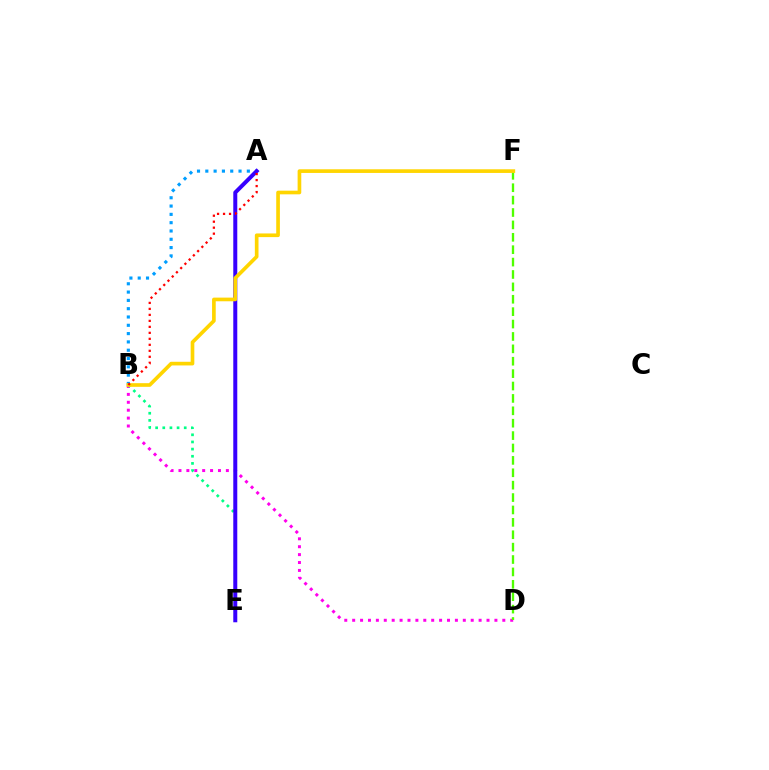{('B', 'D'): [{'color': '#ff00ed', 'line_style': 'dotted', 'thickness': 2.15}], ('A', 'B'): [{'color': '#009eff', 'line_style': 'dotted', 'thickness': 2.26}, {'color': '#ff0000', 'line_style': 'dotted', 'thickness': 1.63}], ('B', 'E'): [{'color': '#00ff86', 'line_style': 'dotted', 'thickness': 1.94}], ('D', 'F'): [{'color': '#4fff00', 'line_style': 'dashed', 'thickness': 1.68}], ('A', 'E'): [{'color': '#3700ff', 'line_style': 'solid', 'thickness': 2.88}], ('B', 'F'): [{'color': '#ffd500', 'line_style': 'solid', 'thickness': 2.64}]}